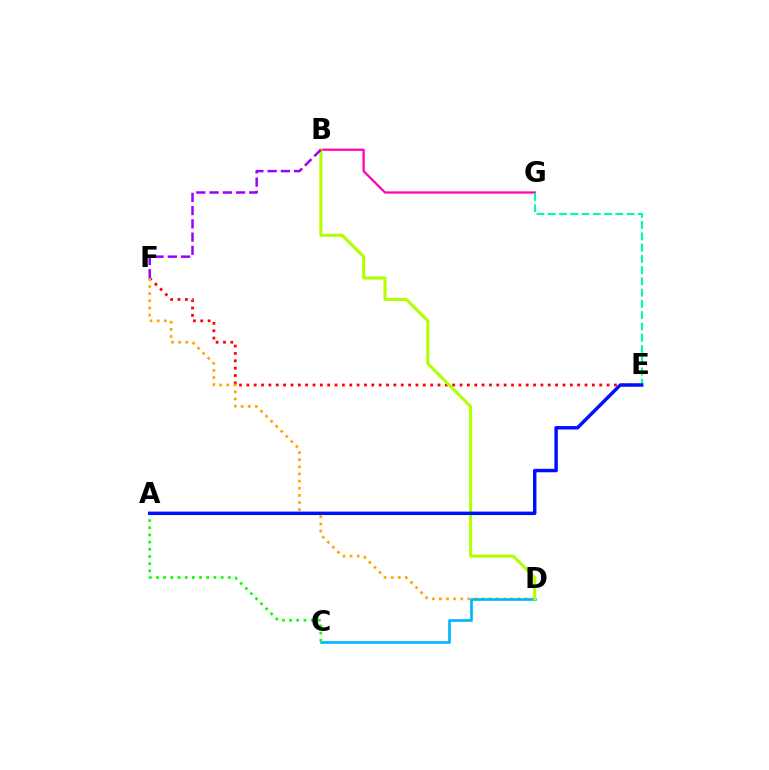{('B', 'G'): [{'color': '#ff00bd', 'line_style': 'solid', 'thickness': 1.63}], ('E', 'F'): [{'color': '#ff0000', 'line_style': 'dotted', 'thickness': 2.0}], ('D', 'F'): [{'color': '#ffa500', 'line_style': 'dotted', 'thickness': 1.94}], ('C', 'D'): [{'color': '#00b5ff', 'line_style': 'solid', 'thickness': 1.91}], ('B', 'D'): [{'color': '#b3ff00', 'line_style': 'solid', 'thickness': 2.22}], ('B', 'F'): [{'color': '#9b00ff', 'line_style': 'dashed', 'thickness': 1.8}], ('A', 'C'): [{'color': '#08ff00', 'line_style': 'dotted', 'thickness': 1.95}], ('E', 'G'): [{'color': '#00ff9d', 'line_style': 'dashed', 'thickness': 1.53}], ('A', 'E'): [{'color': '#0010ff', 'line_style': 'solid', 'thickness': 2.49}]}